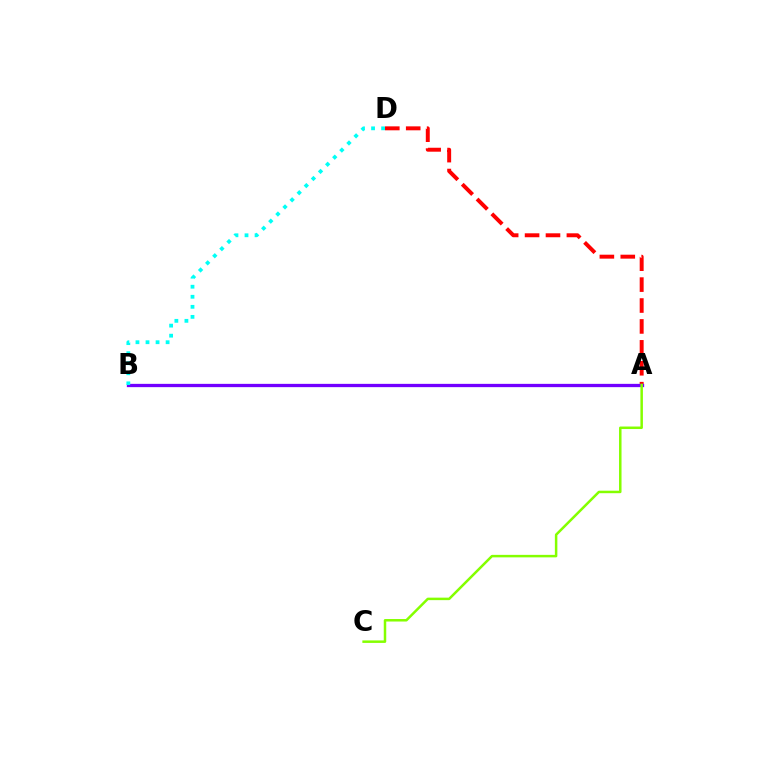{('A', 'D'): [{'color': '#ff0000', 'line_style': 'dashed', 'thickness': 2.84}], ('A', 'B'): [{'color': '#7200ff', 'line_style': 'solid', 'thickness': 2.37}], ('B', 'D'): [{'color': '#00fff6', 'line_style': 'dotted', 'thickness': 2.73}], ('A', 'C'): [{'color': '#84ff00', 'line_style': 'solid', 'thickness': 1.8}]}